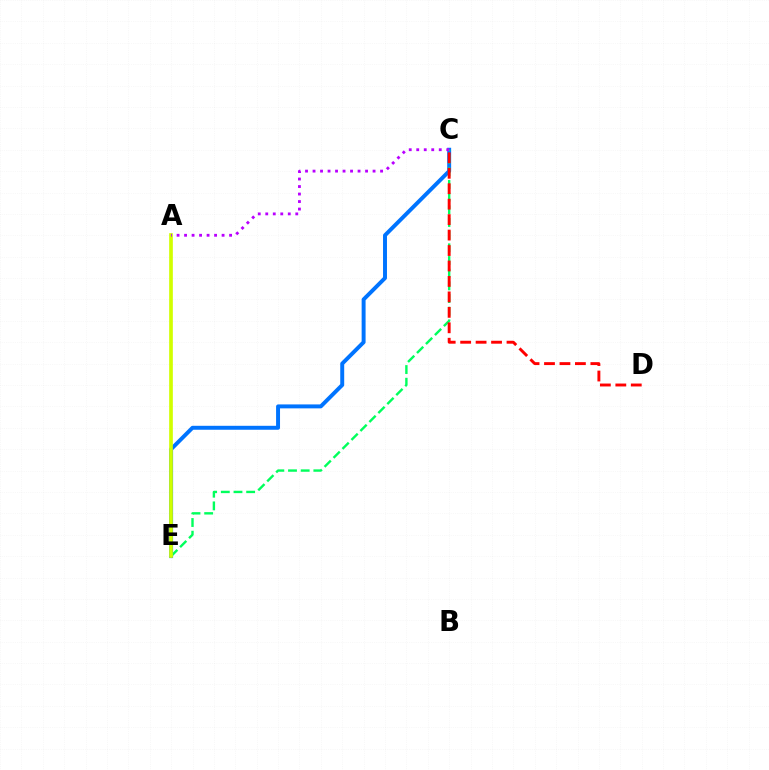{('C', 'E'): [{'color': '#0074ff', 'line_style': 'solid', 'thickness': 2.84}, {'color': '#00ff5c', 'line_style': 'dashed', 'thickness': 1.72}], ('A', 'E'): [{'color': '#d1ff00', 'line_style': 'solid', 'thickness': 2.65}], ('C', 'D'): [{'color': '#ff0000', 'line_style': 'dashed', 'thickness': 2.1}], ('A', 'C'): [{'color': '#b900ff', 'line_style': 'dotted', 'thickness': 2.04}]}